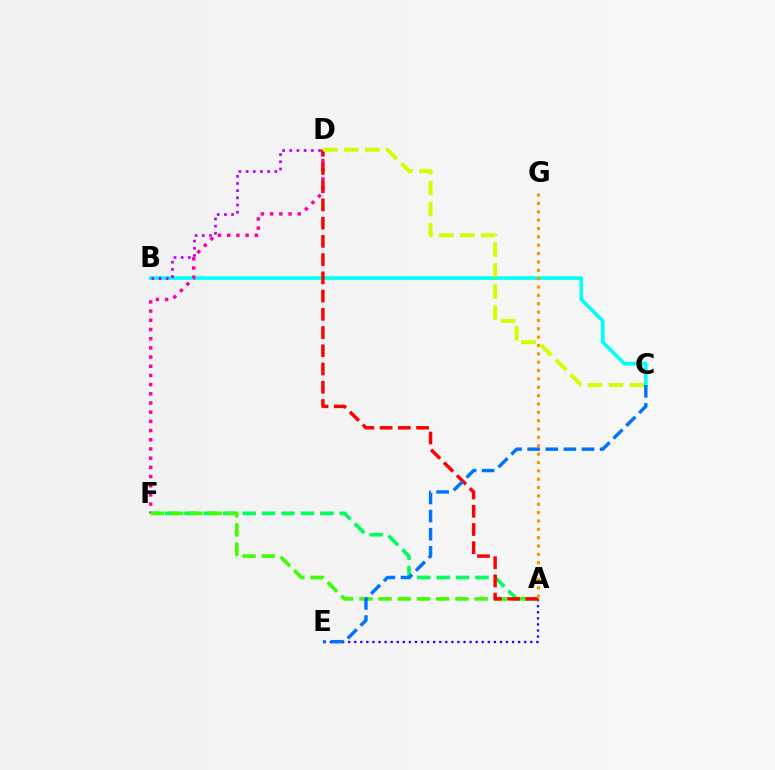{('B', 'C'): [{'color': '#00fff6', 'line_style': 'solid', 'thickness': 2.62}], ('A', 'F'): [{'color': '#00ff5c', 'line_style': 'dashed', 'thickness': 2.64}, {'color': '#3dff00', 'line_style': 'dashed', 'thickness': 2.61}], ('D', 'F'): [{'color': '#ff00ac', 'line_style': 'dotted', 'thickness': 2.5}], ('A', 'E'): [{'color': '#2500ff', 'line_style': 'dotted', 'thickness': 1.65}], ('A', 'D'): [{'color': '#ff0000', 'line_style': 'dashed', 'thickness': 2.48}], ('A', 'G'): [{'color': '#ff9400', 'line_style': 'dotted', 'thickness': 2.27}], ('C', 'D'): [{'color': '#d1ff00', 'line_style': 'dashed', 'thickness': 2.85}], ('B', 'D'): [{'color': '#b900ff', 'line_style': 'dotted', 'thickness': 1.95}], ('C', 'E'): [{'color': '#0074ff', 'line_style': 'dashed', 'thickness': 2.46}]}